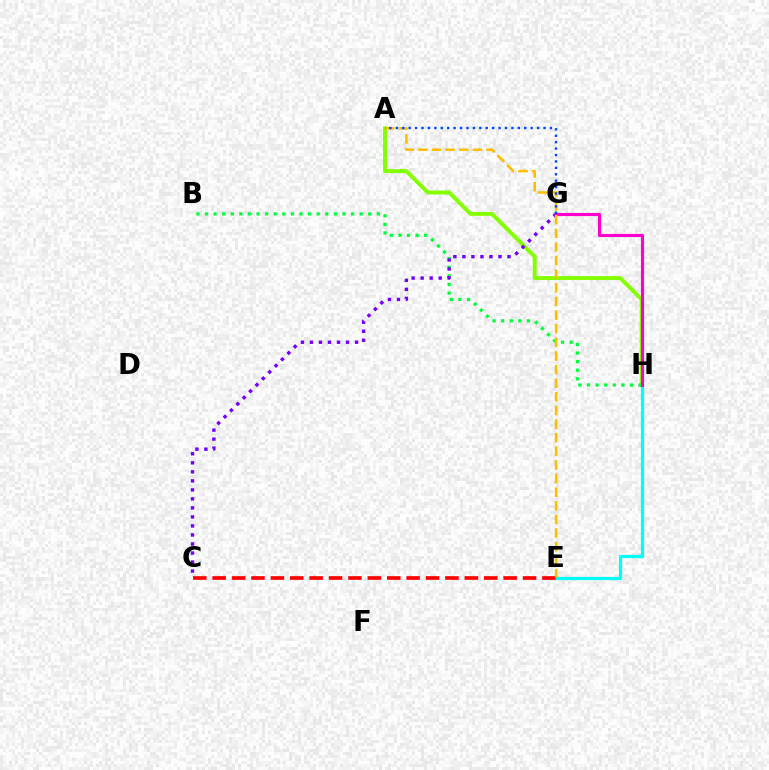{('A', 'H'): [{'color': '#84ff00', 'line_style': 'solid', 'thickness': 2.83}], ('E', 'H'): [{'color': '#00fff6', 'line_style': 'solid', 'thickness': 2.33}], ('B', 'H'): [{'color': '#00ff39', 'line_style': 'dotted', 'thickness': 2.33}], ('C', 'E'): [{'color': '#ff0000', 'line_style': 'dashed', 'thickness': 2.64}], ('C', 'G'): [{'color': '#7200ff', 'line_style': 'dotted', 'thickness': 2.45}], ('G', 'H'): [{'color': '#ff00cf', 'line_style': 'solid', 'thickness': 2.26}], ('A', 'E'): [{'color': '#ffbd00', 'line_style': 'dashed', 'thickness': 1.85}], ('A', 'G'): [{'color': '#004bff', 'line_style': 'dotted', 'thickness': 1.74}]}